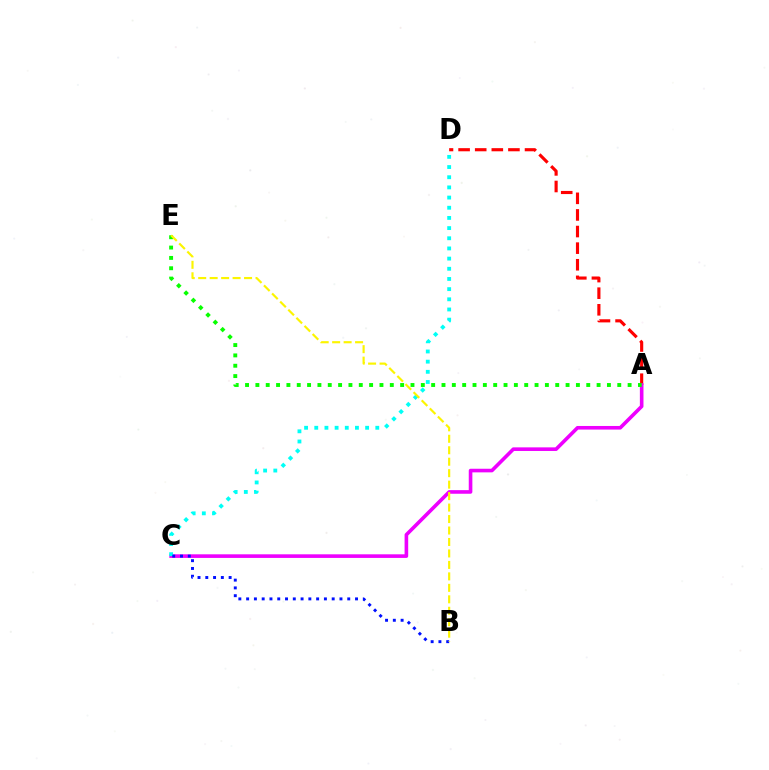{('A', 'D'): [{'color': '#ff0000', 'line_style': 'dashed', 'thickness': 2.26}], ('A', 'C'): [{'color': '#ee00ff', 'line_style': 'solid', 'thickness': 2.6}], ('C', 'D'): [{'color': '#00fff6', 'line_style': 'dotted', 'thickness': 2.76}], ('B', 'C'): [{'color': '#0010ff', 'line_style': 'dotted', 'thickness': 2.11}], ('A', 'E'): [{'color': '#08ff00', 'line_style': 'dotted', 'thickness': 2.81}], ('B', 'E'): [{'color': '#fcf500', 'line_style': 'dashed', 'thickness': 1.56}]}